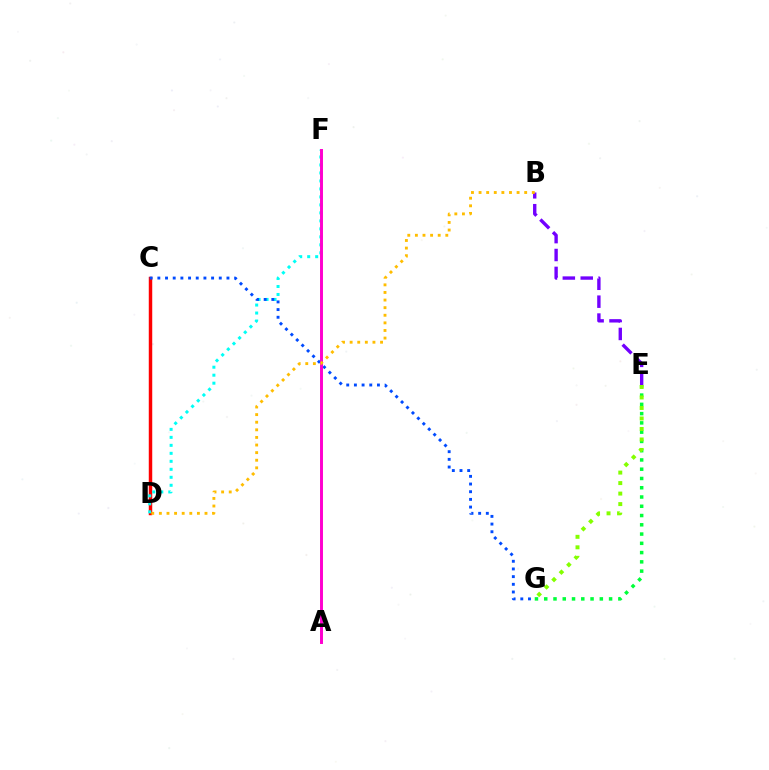{('C', 'D'): [{'color': '#ff0000', 'line_style': 'solid', 'thickness': 2.49}], ('E', 'G'): [{'color': '#00ff39', 'line_style': 'dotted', 'thickness': 2.52}, {'color': '#84ff00', 'line_style': 'dotted', 'thickness': 2.85}], ('D', 'F'): [{'color': '#00fff6', 'line_style': 'dotted', 'thickness': 2.17}], ('C', 'G'): [{'color': '#004bff', 'line_style': 'dotted', 'thickness': 2.09}], ('B', 'E'): [{'color': '#7200ff', 'line_style': 'dashed', 'thickness': 2.43}], ('A', 'F'): [{'color': '#ff00cf', 'line_style': 'solid', 'thickness': 2.13}], ('B', 'D'): [{'color': '#ffbd00', 'line_style': 'dotted', 'thickness': 2.07}]}